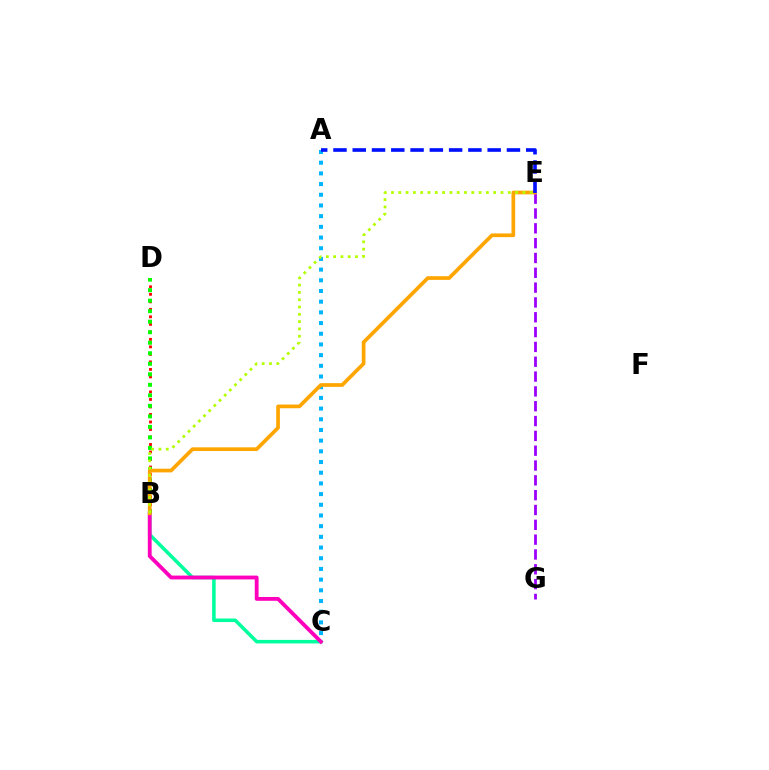{('A', 'C'): [{'color': '#00b5ff', 'line_style': 'dotted', 'thickness': 2.9}], ('B', 'C'): [{'color': '#00ff9d', 'line_style': 'solid', 'thickness': 2.55}, {'color': '#ff00bd', 'line_style': 'solid', 'thickness': 2.76}], ('B', 'D'): [{'color': '#ff0000', 'line_style': 'dotted', 'thickness': 2.04}, {'color': '#08ff00', 'line_style': 'dotted', 'thickness': 2.86}], ('E', 'G'): [{'color': '#9b00ff', 'line_style': 'dashed', 'thickness': 2.01}], ('B', 'E'): [{'color': '#ffa500', 'line_style': 'solid', 'thickness': 2.66}, {'color': '#b3ff00', 'line_style': 'dotted', 'thickness': 1.98}], ('A', 'E'): [{'color': '#0010ff', 'line_style': 'dashed', 'thickness': 2.62}]}